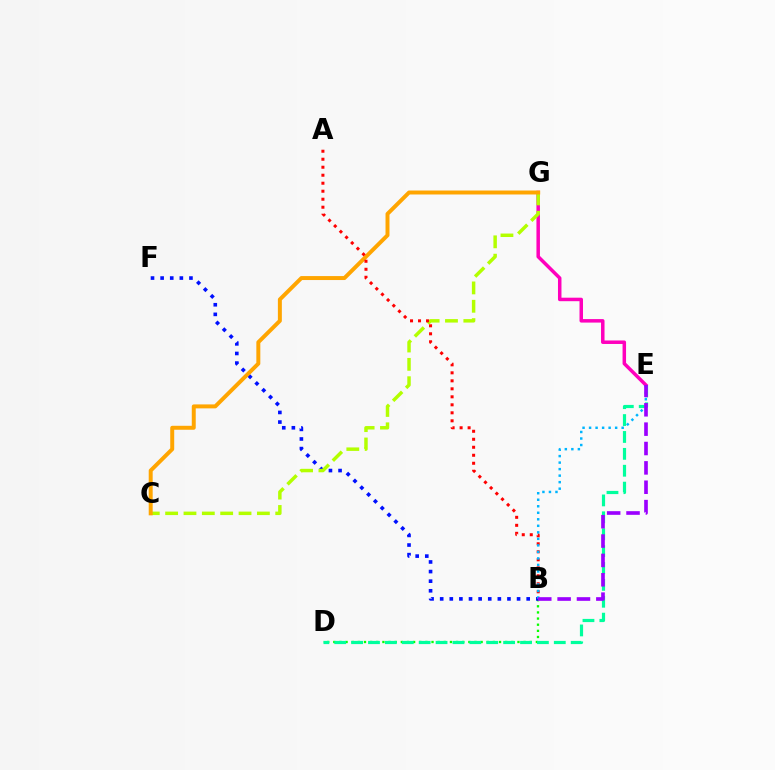{('B', 'D'): [{'color': '#08ff00', 'line_style': 'dotted', 'thickness': 1.67}], ('E', 'G'): [{'color': '#ff00bd', 'line_style': 'solid', 'thickness': 2.52}], ('D', 'E'): [{'color': '#00ff9d', 'line_style': 'dashed', 'thickness': 2.29}], ('B', 'F'): [{'color': '#0010ff', 'line_style': 'dotted', 'thickness': 2.61}], ('C', 'G'): [{'color': '#b3ff00', 'line_style': 'dashed', 'thickness': 2.49}, {'color': '#ffa500', 'line_style': 'solid', 'thickness': 2.85}], ('A', 'B'): [{'color': '#ff0000', 'line_style': 'dotted', 'thickness': 2.17}], ('B', 'E'): [{'color': '#00b5ff', 'line_style': 'dotted', 'thickness': 1.77}, {'color': '#9b00ff', 'line_style': 'dashed', 'thickness': 2.63}]}